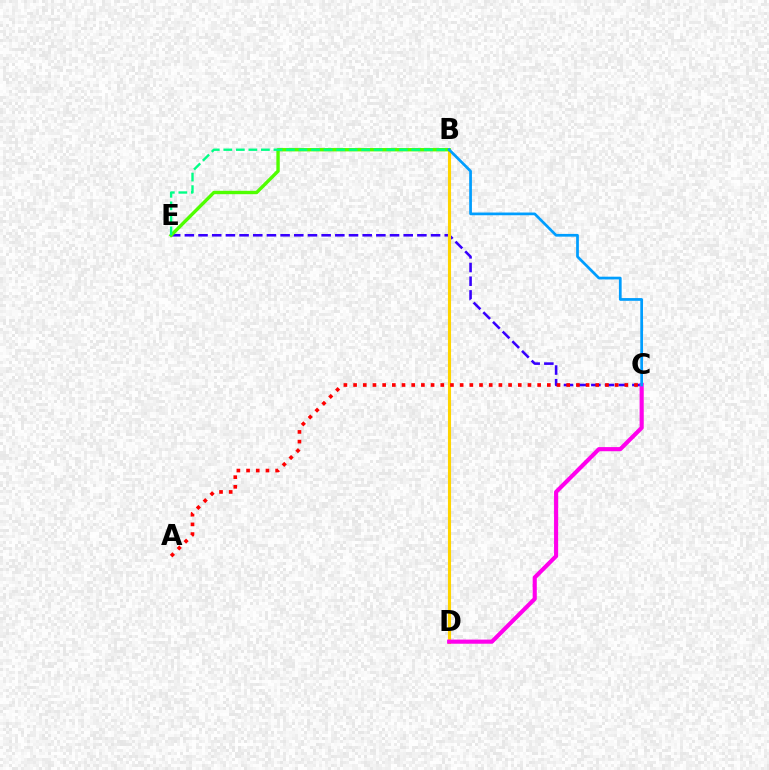{('C', 'E'): [{'color': '#3700ff', 'line_style': 'dashed', 'thickness': 1.86}], ('B', 'D'): [{'color': '#ffd500', 'line_style': 'solid', 'thickness': 2.23}], ('C', 'D'): [{'color': '#ff00ed', 'line_style': 'solid', 'thickness': 2.97}], ('B', 'E'): [{'color': '#4fff00', 'line_style': 'solid', 'thickness': 2.43}, {'color': '#00ff86', 'line_style': 'dashed', 'thickness': 1.7}], ('B', 'C'): [{'color': '#009eff', 'line_style': 'solid', 'thickness': 1.97}], ('A', 'C'): [{'color': '#ff0000', 'line_style': 'dotted', 'thickness': 2.63}]}